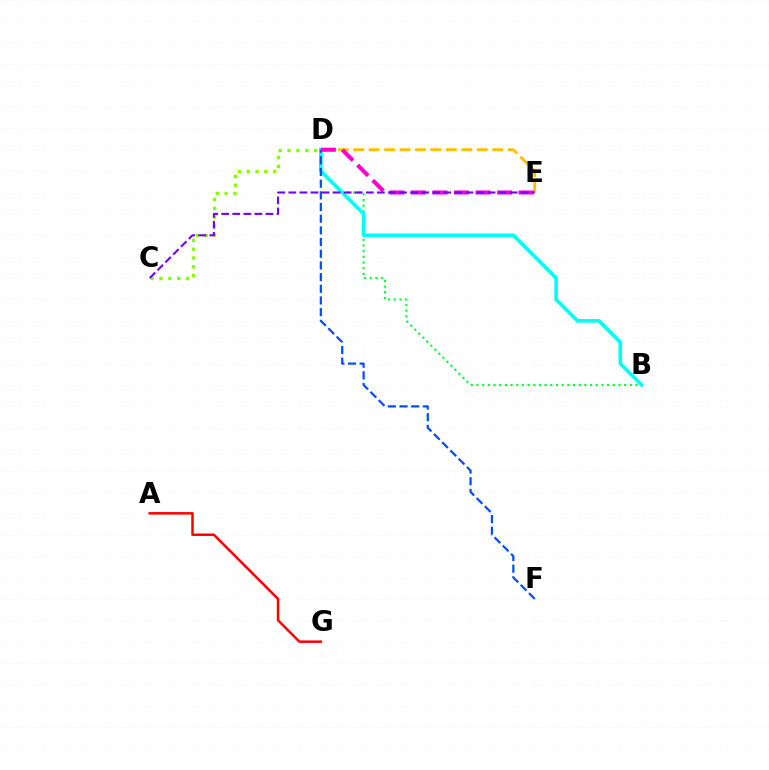{('B', 'D'): [{'color': '#00ff39', 'line_style': 'dotted', 'thickness': 1.54}, {'color': '#00fff6', 'line_style': 'solid', 'thickness': 2.6}], ('C', 'D'): [{'color': '#84ff00', 'line_style': 'dotted', 'thickness': 2.4}], ('D', 'E'): [{'color': '#ffbd00', 'line_style': 'dashed', 'thickness': 2.1}, {'color': '#ff00cf', 'line_style': 'dashed', 'thickness': 2.93}], ('D', 'F'): [{'color': '#004bff', 'line_style': 'dashed', 'thickness': 1.59}], ('A', 'G'): [{'color': '#ff0000', 'line_style': 'solid', 'thickness': 1.81}], ('C', 'E'): [{'color': '#7200ff', 'line_style': 'dashed', 'thickness': 1.5}]}